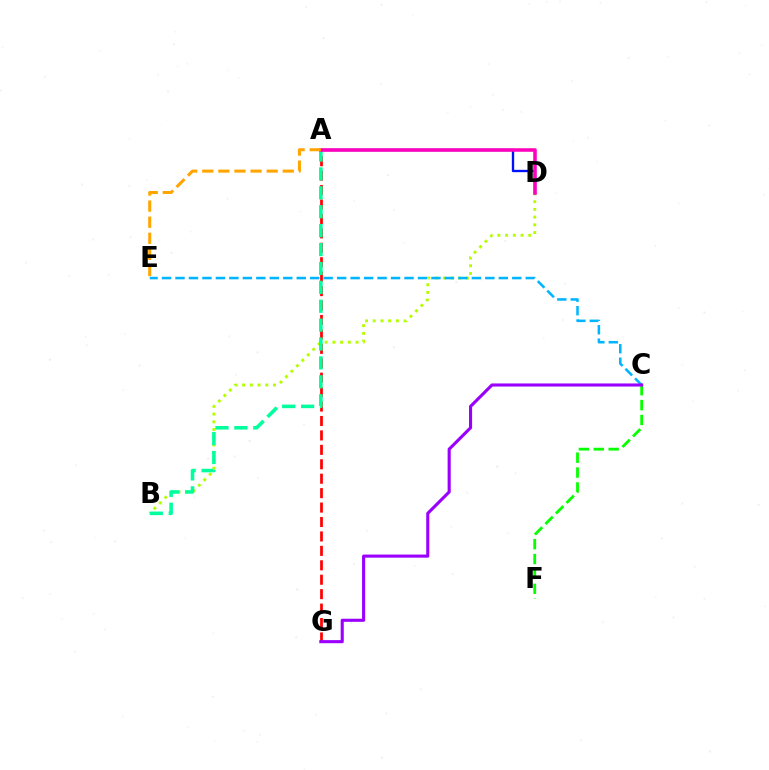{('A', 'D'): [{'color': '#0010ff', 'line_style': 'solid', 'thickness': 1.68}, {'color': '#ff00bd', 'line_style': 'solid', 'thickness': 2.55}], ('B', 'D'): [{'color': '#b3ff00', 'line_style': 'dotted', 'thickness': 2.1}], ('A', 'G'): [{'color': '#ff0000', 'line_style': 'dashed', 'thickness': 1.96}], ('A', 'B'): [{'color': '#00ff9d', 'line_style': 'dashed', 'thickness': 2.57}], ('C', 'F'): [{'color': '#08ff00', 'line_style': 'dashed', 'thickness': 2.02}], ('C', 'E'): [{'color': '#00b5ff', 'line_style': 'dashed', 'thickness': 1.83}], ('A', 'E'): [{'color': '#ffa500', 'line_style': 'dashed', 'thickness': 2.19}], ('C', 'G'): [{'color': '#9b00ff', 'line_style': 'solid', 'thickness': 2.23}]}